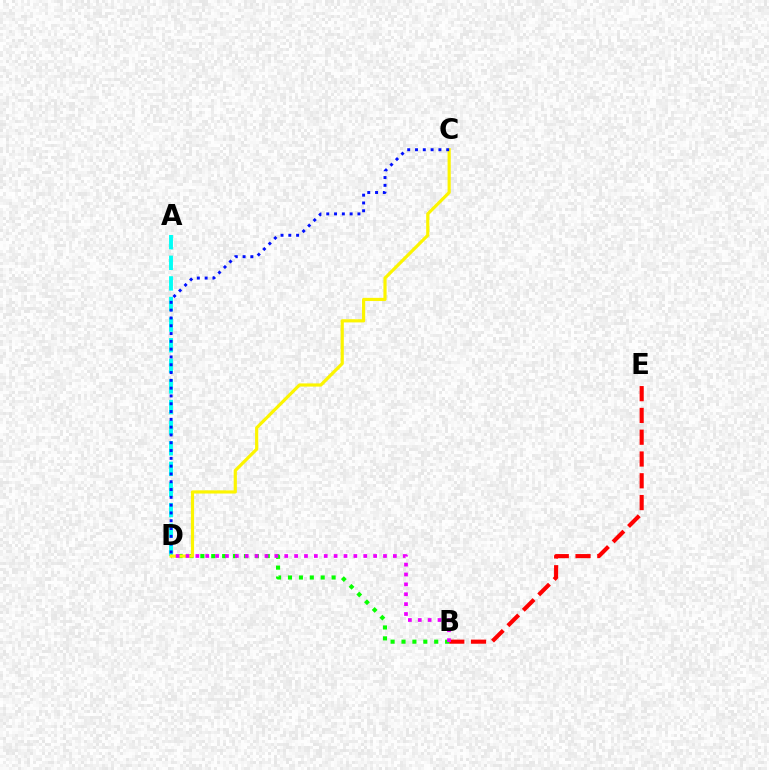{('A', 'D'): [{'color': '#00fff6', 'line_style': 'dashed', 'thickness': 2.8}], ('B', 'E'): [{'color': '#ff0000', 'line_style': 'dashed', 'thickness': 2.96}], ('B', 'D'): [{'color': '#08ff00', 'line_style': 'dotted', 'thickness': 2.96}, {'color': '#ee00ff', 'line_style': 'dotted', 'thickness': 2.68}], ('C', 'D'): [{'color': '#fcf500', 'line_style': 'solid', 'thickness': 2.29}, {'color': '#0010ff', 'line_style': 'dotted', 'thickness': 2.12}]}